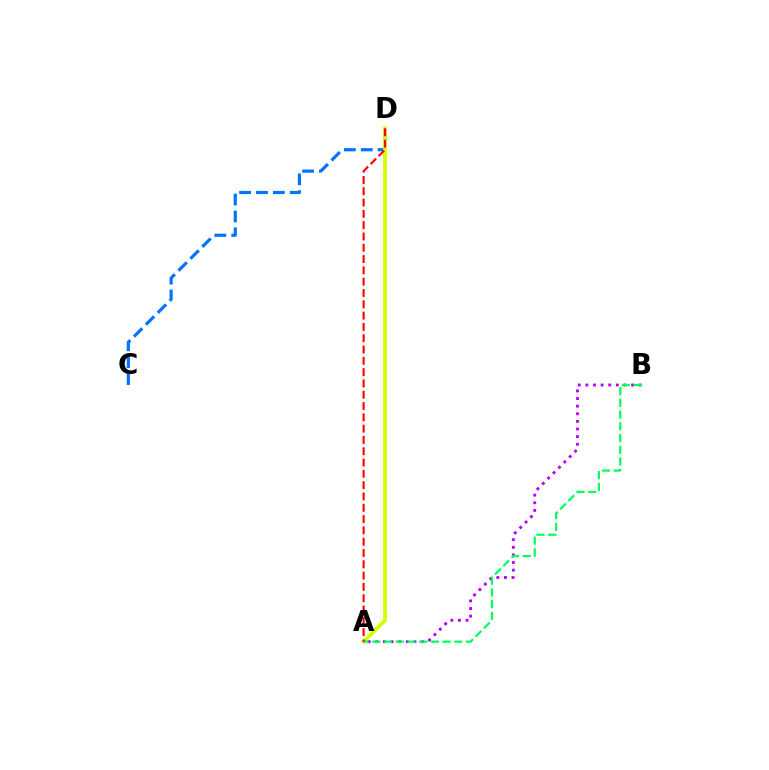{('A', 'B'): [{'color': '#b900ff', 'line_style': 'dotted', 'thickness': 2.07}, {'color': '#00ff5c', 'line_style': 'dashed', 'thickness': 1.59}], ('C', 'D'): [{'color': '#0074ff', 'line_style': 'dashed', 'thickness': 2.29}], ('A', 'D'): [{'color': '#d1ff00', 'line_style': 'solid', 'thickness': 2.72}, {'color': '#ff0000', 'line_style': 'dashed', 'thickness': 1.54}]}